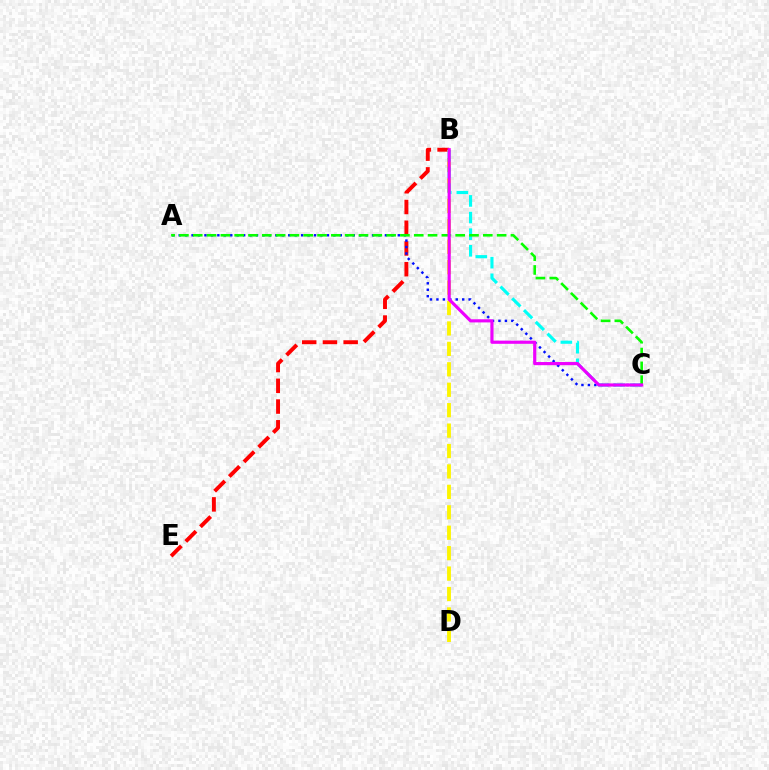{('B', 'E'): [{'color': '#ff0000', 'line_style': 'dashed', 'thickness': 2.82}], ('B', 'D'): [{'color': '#fcf500', 'line_style': 'dashed', 'thickness': 2.78}], ('A', 'C'): [{'color': '#0010ff', 'line_style': 'dotted', 'thickness': 1.75}, {'color': '#08ff00', 'line_style': 'dashed', 'thickness': 1.88}], ('B', 'C'): [{'color': '#00fff6', 'line_style': 'dashed', 'thickness': 2.26}, {'color': '#ee00ff', 'line_style': 'solid', 'thickness': 2.28}]}